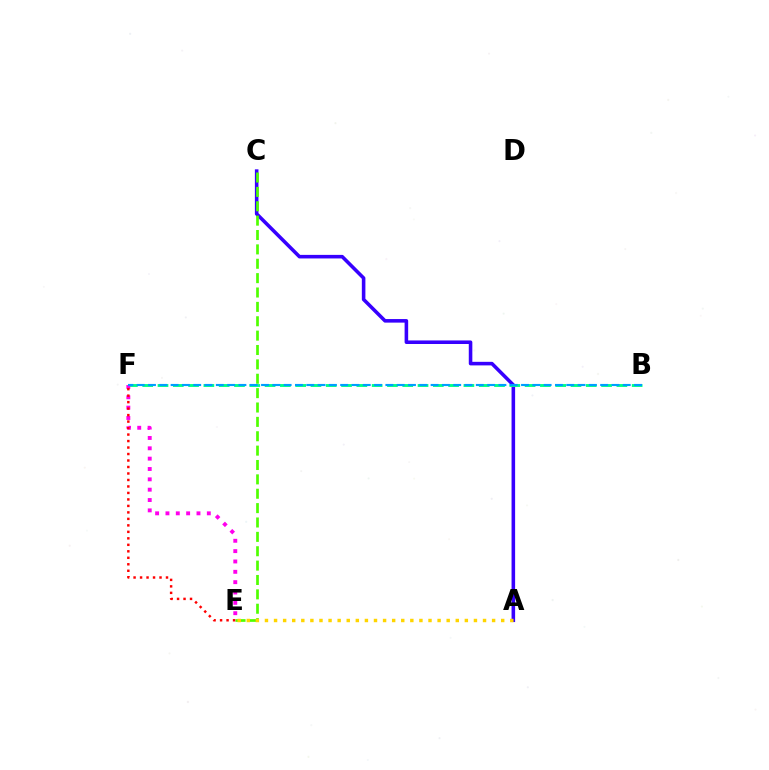{('A', 'C'): [{'color': '#3700ff', 'line_style': 'solid', 'thickness': 2.57}], ('B', 'F'): [{'color': '#00ff86', 'line_style': 'dashed', 'thickness': 2.08}, {'color': '#009eff', 'line_style': 'dashed', 'thickness': 1.54}], ('C', 'E'): [{'color': '#4fff00', 'line_style': 'dashed', 'thickness': 1.95}], ('E', 'F'): [{'color': '#ff00ed', 'line_style': 'dotted', 'thickness': 2.81}, {'color': '#ff0000', 'line_style': 'dotted', 'thickness': 1.76}], ('A', 'E'): [{'color': '#ffd500', 'line_style': 'dotted', 'thickness': 2.47}]}